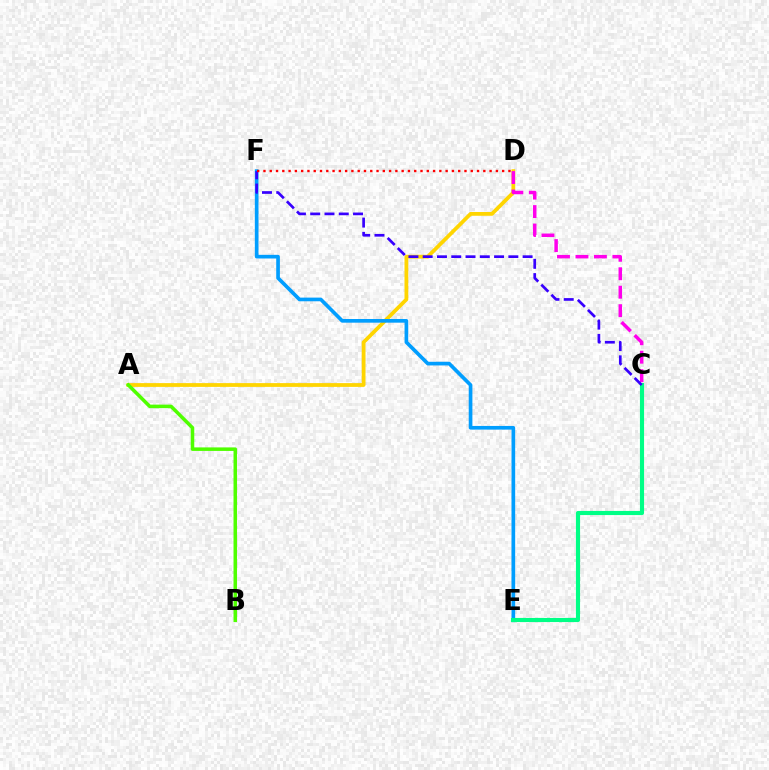{('A', 'D'): [{'color': '#ffd500', 'line_style': 'solid', 'thickness': 2.72}], ('C', 'D'): [{'color': '#ff00ed', 'line_style': 'dashed', 'thickness': 2.51}], ('A', 'B'): [{'color': '#4fff00', 'line_style': 'solid', 'thickness': 2.54}], ('E', 'F'): [{'color': '#009eff', 'line_style': 'solid', 'thickness': 2.64}], ('C', 'E'): [{'color': '#00ff86', 'line_style': 'solid', 'thickness': 2.97}], ('C', 'F'): [{'color': '#3700ff', 'line_style': 'dashed', 'thickness': 1.94}], ('D', 'F'): [{'color': '#ff0000', 'line_style': 'dotted', 'thickness': 1.71}]}